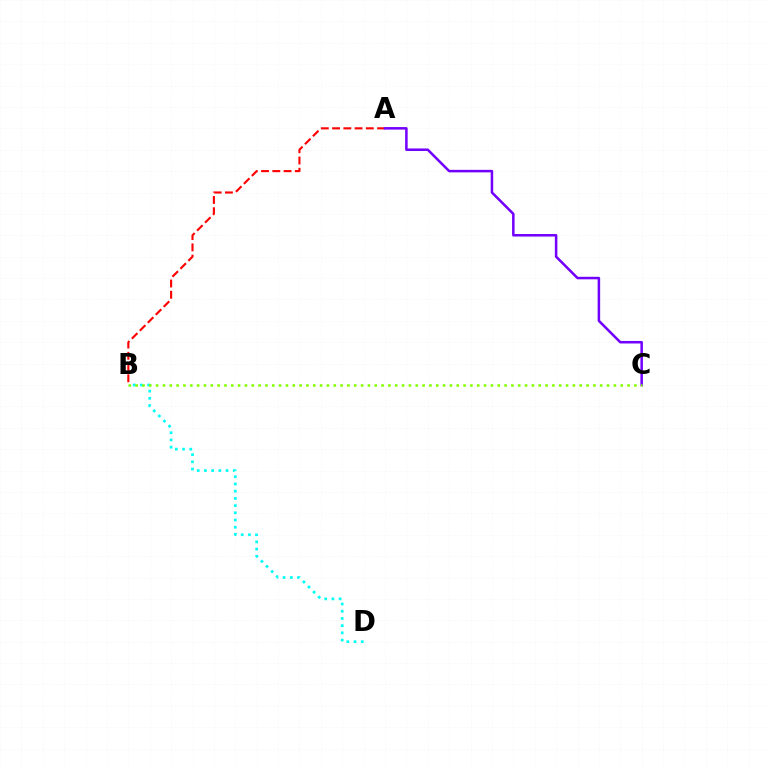{('B', 'D'): [{'color': '#00fff6', 'line_style': 'dotted', 'thickness': 1.96}], ('A', 'B'): [{'color': '#ff0000', 'line_style': 'dashed', 'thickness': 1.53}], ('A', 'C'): [{'color': '#7200ff', 'line_style': 'solid', 'thickness': 1.82}], ('B', 'C'): [{'color': '#84ff00', 'line_style': 'dotted', 'thickness': 1.86}]}